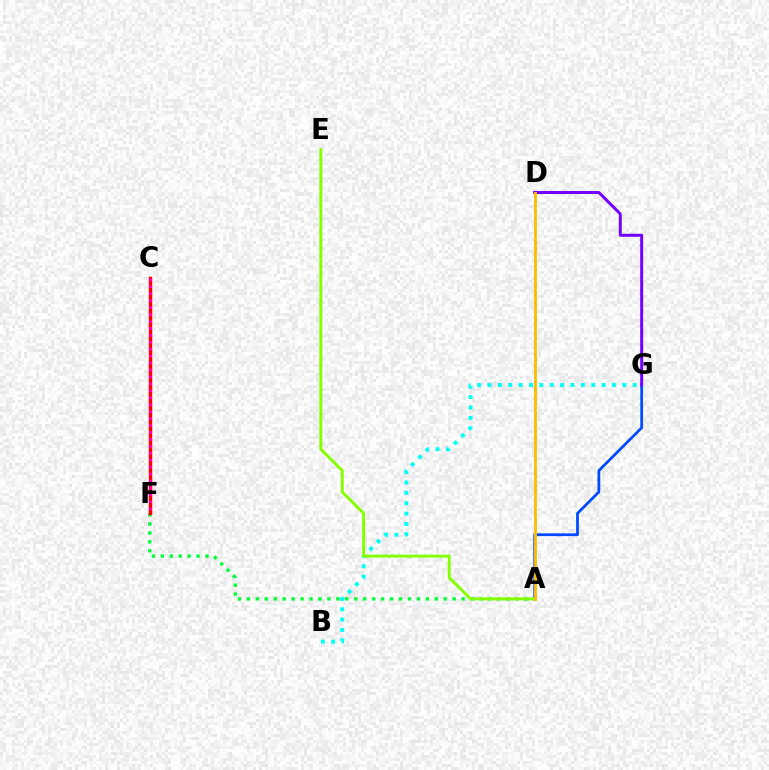{('B', 'G'): [{'color': '#00fff6', 'line_style': 'dotted', 'thickness': 2.82}], ('A', 'F'): [{'color': '#00ff39', 'line_style': 'dotted', 'thickness': 2.43}], ('A', 'G'): [{'color': '#004bff', 'line_style': 'solid', 'thickness': 1.99}], ('D', 'G'): [{'color': '#7200ff', 'line_style': 'solid', 'thickness': 2.14}], ('A', 'E'): [{'color': '#84ff00', 'line_style': 'solid', 'thickness': 2.11}], ('C', 'F'): [{'color': '#ff0000', 'line_style': 'solid', 'thickness': 2.48}, {'color': '#ff00cf', 'line_style': 'dotted', 'thickness': 1.89}], ('A', 'D'): [{'color': '#ffbd00', 'line_style': 'solid', 'thickness': 2.04}]}